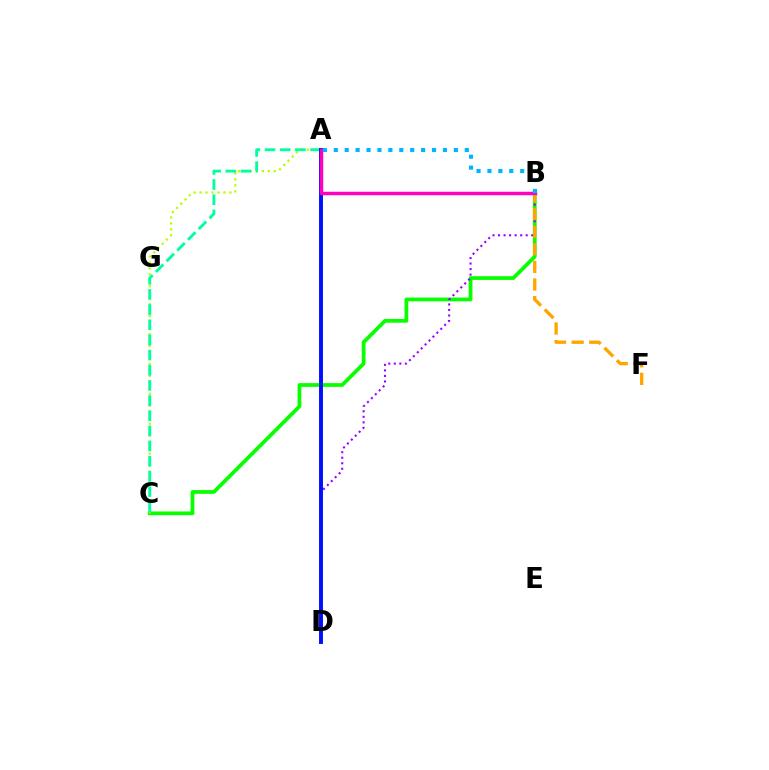{('B', 'C'): [{'color': '#08ff00', 'line_style': 'solid', 'thickness': 2.7}], ('B', 'D'): [{'color': '#9b00ff', 'line_style': 'dotted', 'thickness': 1.5}], ('A', 'C'): [{'color': '#b3ff00', 'line_style': 'dotted', 'thickness': 1.62}, {'color': '#00ff9d', 'line_style': 'dashed', 'thickness': 2.06}], ('B', 'F'): [{'color': '#ffa500', 'line_style': 'dashed', 'thickness': 2.39}], ('A', 'D'): [{'color': '#ff0000', 'line_style': 'dotted', 'thickness': 1.64}, {'color': '#0010ff', 'line_style': 'solid', 'thickness': 2.83}], ('A', 'B'): [{'color': '#ff00bd', 'line_style': 'solid', 'thickness': 2.5}, {'color': '#00b5ff', 'line_style': 'dotted', 'thickness': 2.97}]}